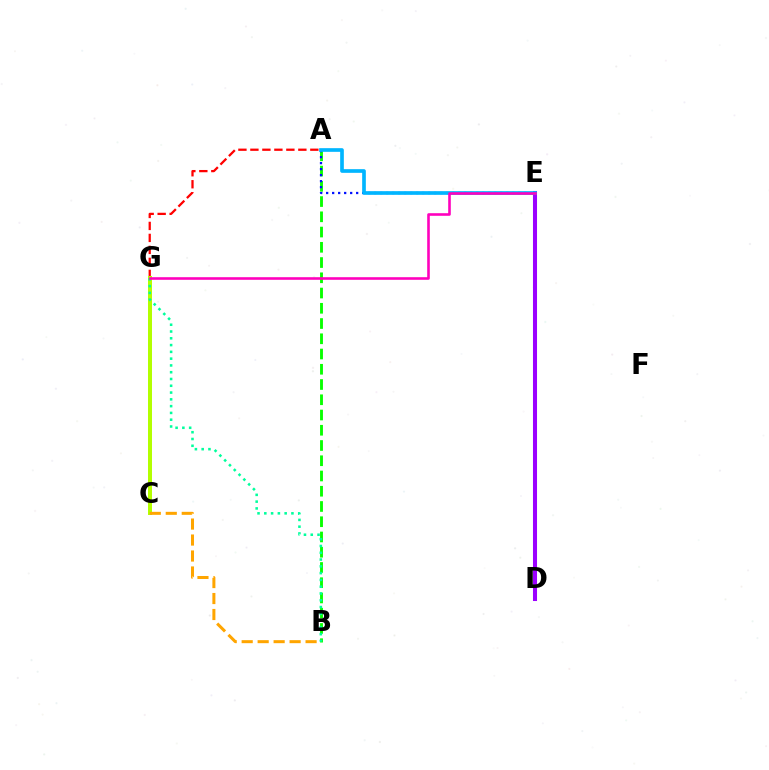{('A', 'B'): [{'color': '#08ff00', 'line_style': 'dashed', 'thickness': 2.07}], ('A', 'G'): [{'color': '#ff0000', 'line_style': 'dashed', 'thickness': 1.63}], ('A', 'E'): [{'color': '#0010ff', 'line_style': 'dotted', 'thickness': 1.63}, {'color': '#00b5ff', 'line_style': 'solid', 'thickness': 2.64}], ('D', 'E'): [{'color': '#9b00ff', 'line_style': 'solid', 'thickness': 2.92}], ('C', 'G'): [{'color': '#b3ff00', 'line_style': 'solid', 'thickness': 2.87}], ('B', 'G'): [{'color': '#00ff9d', 'line_style': 'dotted', 'thickness': 1.84}], ('E', 'G'): [{'color': '#ff00bd', 'line_style': 'solid', 'thickness': 1.87}], ('B', 'C'): [{'color': '#ffa500', 'line_style': 'dashed', 'thickness': 2.17}]}